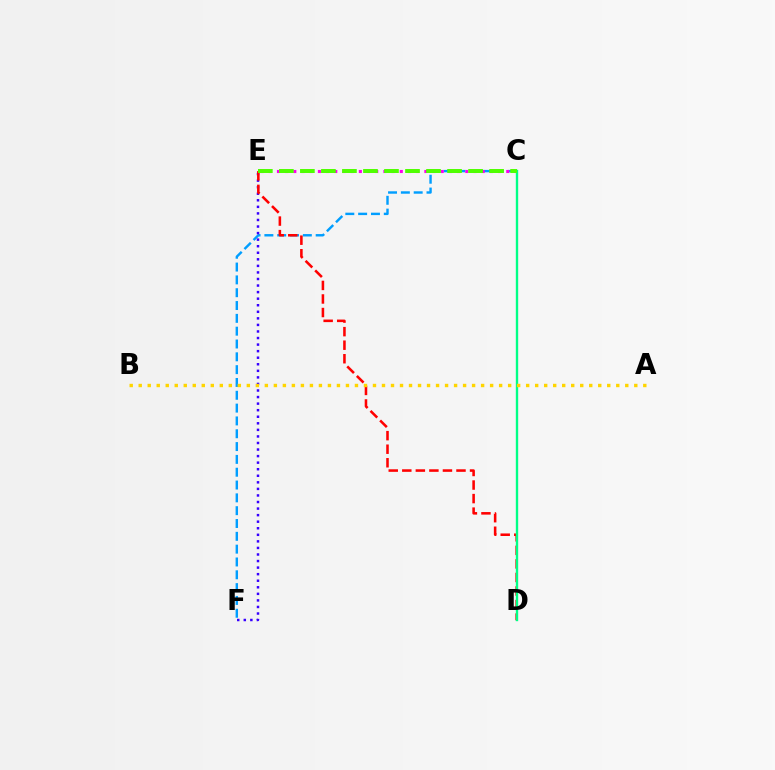{('C', 'F'): [{'color': '#009eff', 'line_style': 'dashed', 'thickness': 1.74}], ('C', 'E'): [{'color': '#ff00ed', 'line_style': 'dotted', 'thickness': 2.23}, {'color': '#4fff00', 'line_style': 'dashed', 'thickness': 2.86}], ('E', 'F'): [{'color': '#3700ff', 'line_style': 'dotted', 'thickness': 1.78}], ('D', 'E'): [{'color': '#ff0000', 'line_style': 'dashed', 'thickness': 1.84}], ('C', 'D'): [{'color': '#00ff86', 'line_style': 'solid', 'thickness': 1.7}], ('A', 'B'): [{'color': '#ffd500', 'line_style': 'dotted', 'thickness': 2.45}]}